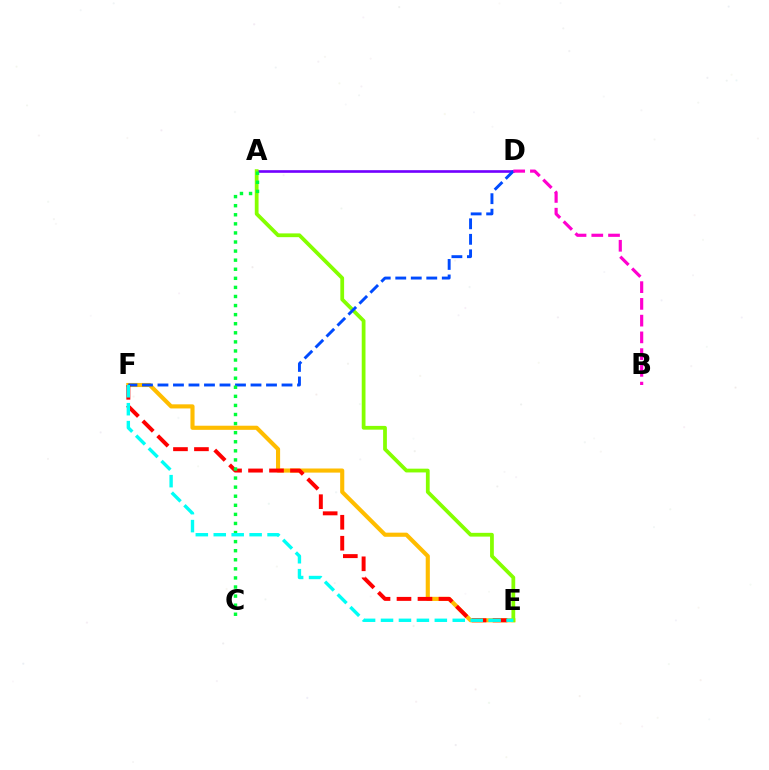{('E', 'F'): [{'color': '#ffbd00', 'line_style': 'solid', 'thickness': 2.96}, {'color': '#ff0000', 'line_style': 'dashed', 'thickness': 2.85}, {'color': '#00fff6', 'line_style': 'dashed', 'thickness': 2.44}], ('A', 'D'): [{'color': '#7200ff', 'line_style': 'solid', 'thickness': 1.9}], ('A', 'E'): [{'color': '#84ff00', 'line_style': 'solid', 'thickness': 2.71}], ('D', 'F'): [{'color': '#004bff', 'line_style': 'dashed', 'thickness': 2.11}], ('B', 'D'): [{'color': '#ff00cf', 'line_style': 'dashed', 'thickness': 2.27}], ('A', 'C'): [{'color': '#00ff39', 'line_style': 'dotted', 'thickness': 2.47}]}